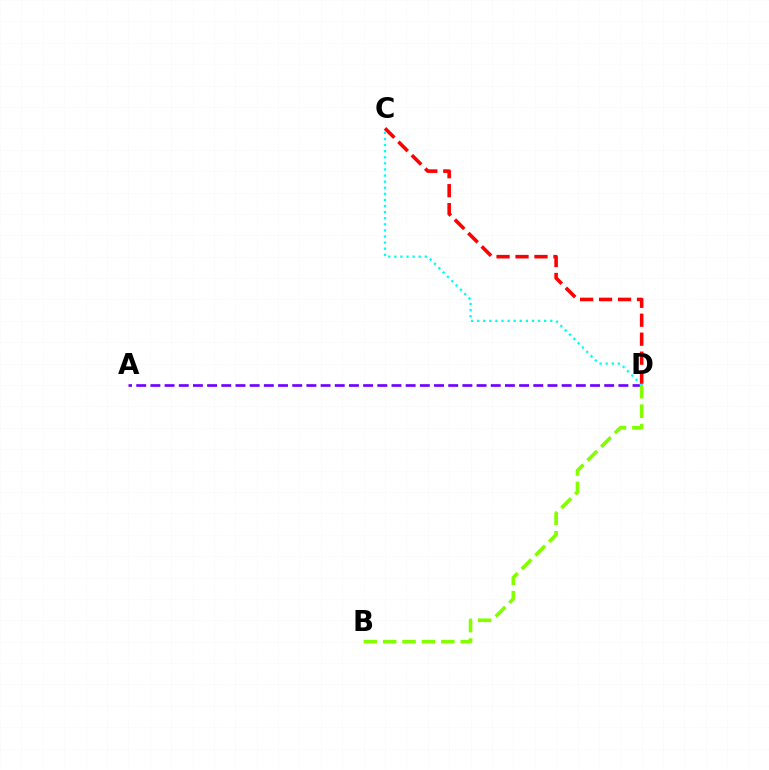{('A', 'D'): [{'color': '#7200ff', 'line_style': 'dashed', 'thickness': 1.93}], ('C', 'D'): [{'color': '#00fff6', 'line_style': 'dotted', 'thickness': 1.66}, {'color': '#ff0000', 'line_style': 'dashed', 'thickness': 2.58}], ('B', 'D'): [{'color': '#84ff00', 'line_style': 'dashed', 'thickness': 2.64}]}